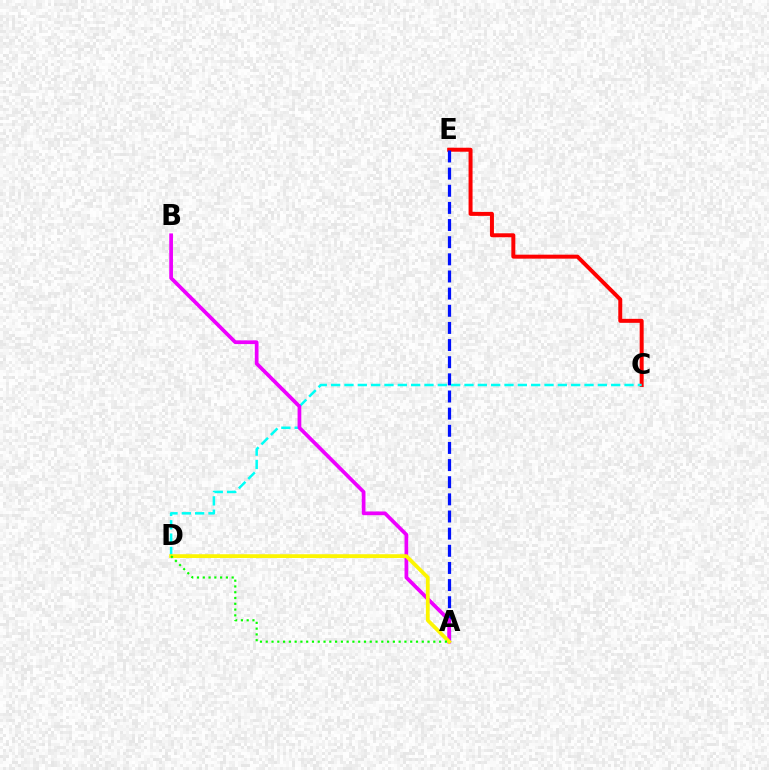{('C', 'E'): [{'color': '#ff0000', 'line_style': 'solid', 'thickness': 2.86}], ('A', 'E'): [{'color': '#0010ff', 'line_style': 'dashed', 'thickness': 2.33}], ('C', 'D'): [{'color': '#00fff6', 'line_style': 'dashed', 'thickness': 1.81}], ('A', 'B'): [{'color': '#ee00ff', 'line_style': 'solid', 'thickness': 2.68}], ('A', 'D'): [{'color': '#fcf500', 'line_style': 'solid', 'thickness': 2.71}, {'color': '#08ff00', 'line_style': 'dotted', 'thickness': 1.57}]}